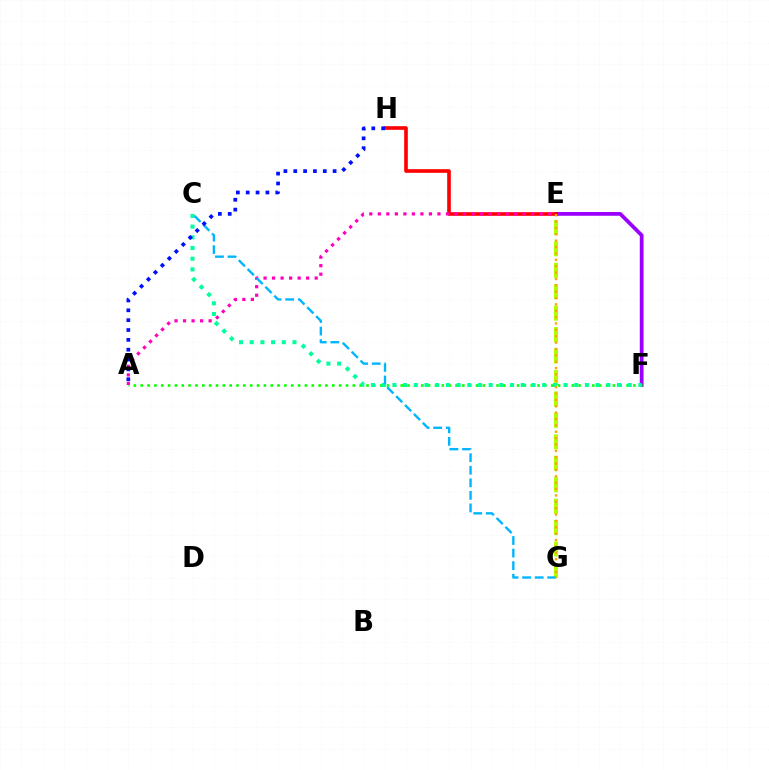{('E', 'F'): [{'color': '#9b00ff', 'line_style': 'solid', 'thickness': 2.71}], ('E', 'G'): [{'color': '#b3ff00', 'line_style': 'dashed', 'thickness': 2.91}, {'color': '#ffa500', 'line_style': 'dotted', 'thickness': 1.73}], ('E', 'H'): [{'color': '#ff0000', 'line_style': 'solid', 'thickness': 2.61}], ('A', 'F'): [{'color': '#08ff00', 'line_style': 'dotted', 'thickness': 1.86}], ('A', 'E'): [{'color': '#ff00bd', 'line_style': 'dotted', 'thickness': 2.31}], ('C', 'F'): [{'color': '#00ff9d', 'line_style': 'dotted', 'thickness': 2.91}], ('C', 'G'): [{'color': '#00b5ff', 'line_style': 'dashed', 'thickness': 1.71}], ('A', 'H'): [{'color': '#0010ff', 'line_style': 'dotted', 'thickness': 2.68}]}